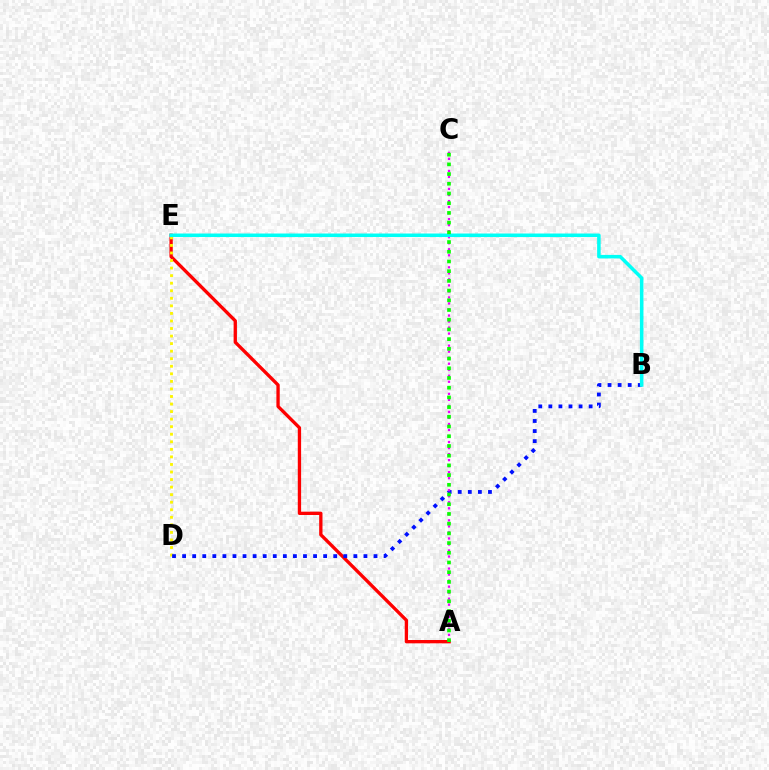{('A', 'E'): [{'color': '#ff0000', 'line_style': 'solid', 'thickness': 2.39}], ('D', 'E'): [{'color': '#fcf500', 'line_style': 'dotted', 'thickness': 2.05}], ('B', 'D'): [{'color': '#0010ff', 'line_style': 'dotted', 'thickness': 2.74}], ('A', 'C'): [{'color': '#ee00ff', 'line_style': 'dotted', 'thickness': 1.64}, {'color': '#08ff00', 'line_style': 'dotted', 'thickness': 2.64}], ('B', 'E'): [{'color': '#00fff6', 'line_style': 'solid', 'thickness': 2.54}]}